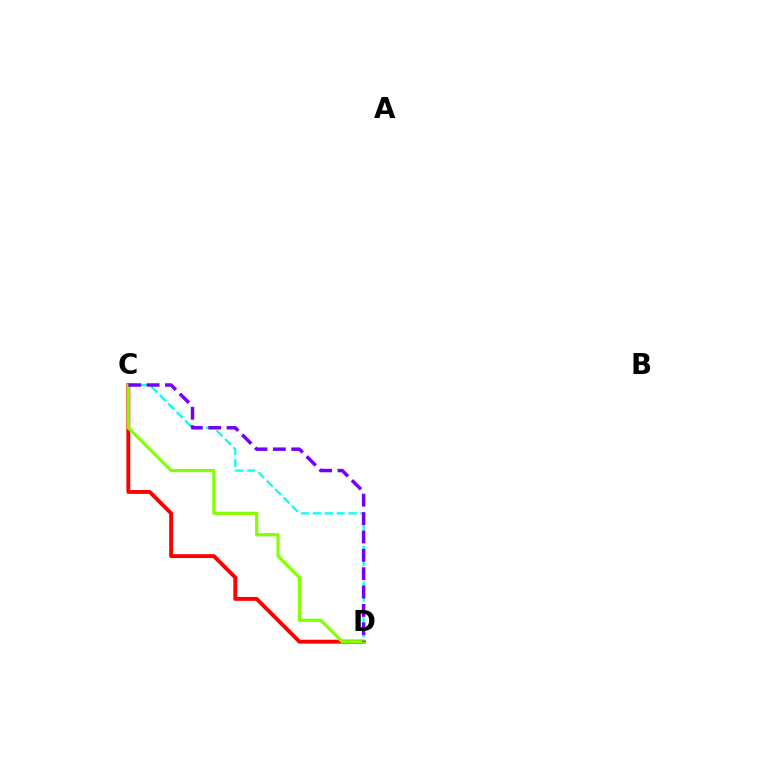{('C', 'D'): [{'color': '#00fff6', 'line_style': 'dashed', 'thickness': 1.62}, {'color': '#ff0000', 'line_style': 'solid', 'thickness': 2.8}, {'color': '#84ff00', 'line_style': 'solid', 'thickness': 2.3}, {'color': '#7200ff', 'line_style': 'dashed', 'thickness': 2.5}]}